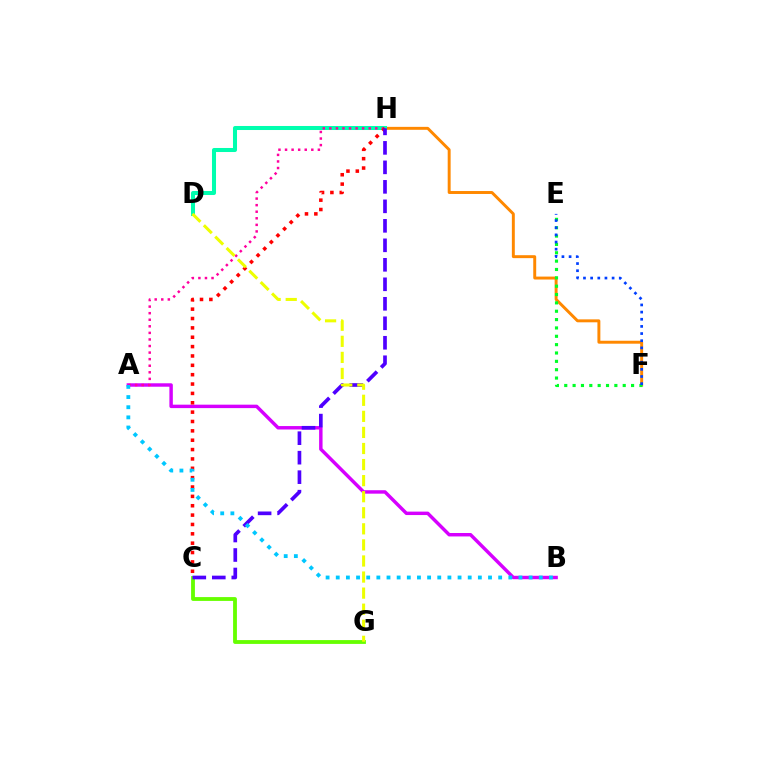{('F', 'H'): [{'color': '#ff8800', 'line_style': 'solid', 'thickness': 2.12}], ('A', 'B'): [{'color': '#d600ff', 'line_style': 'solid', 'thickness': 2.48}, {'color': '#00c7ff', 'line_style': 'dotted', 'thickness': 2.76}], ('D', 'H'): [{'color': '#00ffaf', 'line_style': 'solid', 'thickness': 2.9}], ('A', 'H'): [{'color': '#ff00a0', 'line_style': 'dotted', 'thickness': 1.78}], ('C', 'G'): [{'color': '#66ff00', 'line_style': 'solid', 'thickness': 2.75}], ('E', 'F'): [{'color': '#00ff27', 'line_style': 'dotted', 'thickness': 2.27}, {'color': '#003fff', 'line_style': 'dotted', 'thickness': 1.94}], ('C', 'H'): [{'color': '#ff0000', 'line_style': 'dotted', 'thickness': 2.54}, {'color': '#4f00ff', 'line_style': 'dashed', 'thickness': 2.65}], ('D', 'G'): [{'color': '#eeff00', 'line_style': 'dashed', 'thickness': 2.18}]}